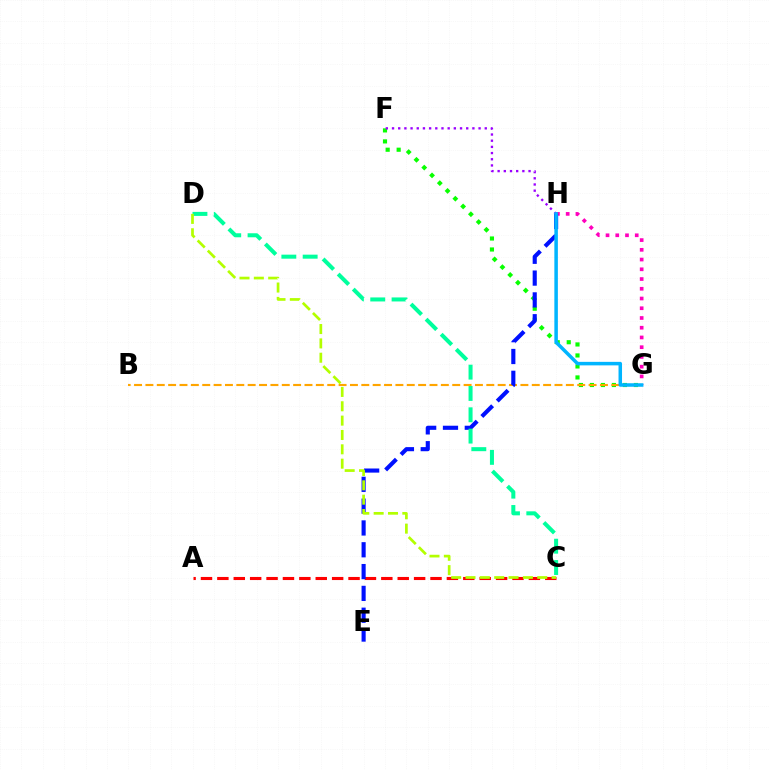{('G', 'H'): [{'color': '#ff00bd', 'line_style': 'dotted', 'thickness': 2.65}, {'color': '#00b5ff', 'line_style': 'solid', 'thickness': 2.53}], ('F', 'G'): [{'color': '#08ff00', 'line_style': 'dotted', 'thickness': 2.99}], ('A', 'C'): [{'color': '#ff0000', 'line_style': 'dashed', 'thickness': 2.23}], ('B', 'G'): [{'color': '#ffa500', 'line_style': 'dashed', 'thickness': 1.54}], ('F', 'H'): [{'color': '#9b00ff', 'line_style': 'dotted', 'thickness': 1.68}], ('E', 'H'): [{'color': '#0010ff', 'line_style': 'dashed', 'thickness': 2.96}], ('C', 'D'): [{'color': '#00ff9d', 'line_style': 'dashed', 'thickness': 2.9}, {'color': '#b3ff00', 'line_style': 'dashed', 'thickness': 1.95}]}